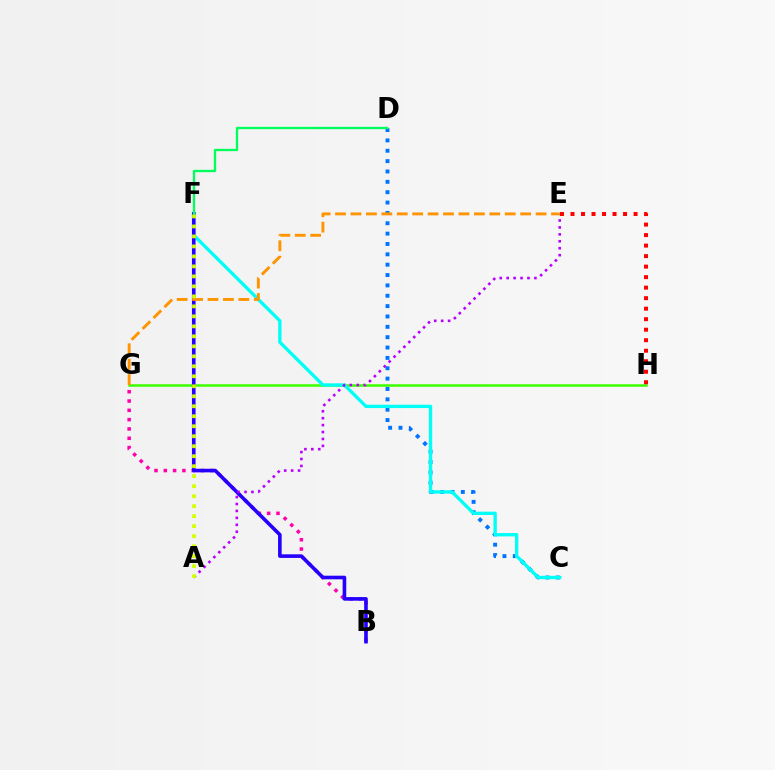{('G', 'H'): [{'color': '#3dff00', 'line_style': 'solid', 'thickness': 1.81}], ('C', 'D'): [{'color': '#0074ff', 'line_style': 'dotted', 'thickness': 2.81}], ('C', 'F'): [{'color': '#00fff6', 'line_style': 'solid', 'thickness': 2.4}], ('B', 'G'): [{'color': '#ff00ac', 'line_style': 'dotted', 'thickness': 2.53}], ('B', 'F'): [{'color': '#2500ff', 'line_style': 'solid', 'thickness': 2.6}], ('A', 'E'): [{'color': '#b900ff', 'line_style': 'dotted', 'thickness': 1.88}], ('D', 'F'): [{'color': '#00ff5c', 'line_style': 'solid', 'thickness': 1.68}], ('E', 'G'): [{'color': '#ff9400', 'line_style': 'dashed', 'thickness': 2.1}], ('E', 'H'): [{'color': '#ff0000', 'line_style': 'dotted', 'thickness': 2.86}], ('A', 'F'): [{'color': '#d1ff00', 'line_style': 'dotted', 'thickness': 2.71}]}